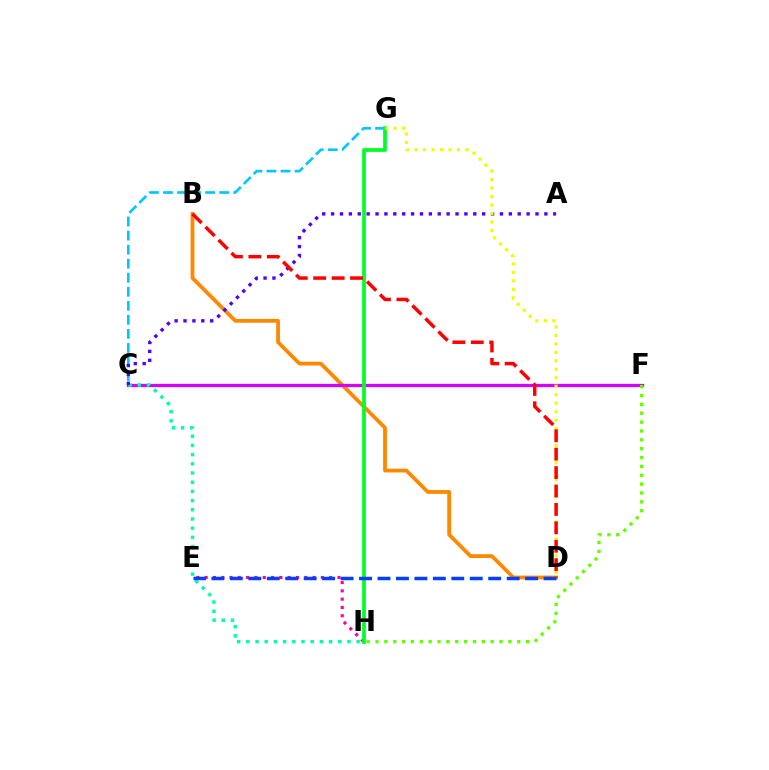{('B', 'D'): [{'color': '#ff8800', 'line_style': 'solid', 'thickness': 2.72}, {'color': '#ff0000', 'line_style': 'dashed', 'thickness': 2.5}], ('C', 'G'): [{'color': '#00c7ff', 'line_style': 'dashed', 'thickness': 1.91}], ('C', 'F'): [{'color': '#d600ff', 'line_style': 'solid', 'thickness': 2.34}], ('E', 'H'): [{'color': '#ff00a0', 'line_style': 'dotted', 'thickness': 2.26}], ('G', 'H'): [{'color': '#00ff27', 'line_style': 'solid', 'thickness': 2.69}], ('F', 'H'): [{'color': '#66ff00', 'line_style': 'dotted', 'thickness': 2.41}], ('C', 'H'): [{'color': '#00ffaf', 'line_style': 'dotted', 'thickness': 2.5}], ('A', 'C'): [{'color': '#4f00ff', 'line_style': 'dotted', 'thickness': 2.41}], ('D', 'G'): [{'color': '#eeff00', 'line_style': 'dotted', 'thickness': 2.3}], ('D', 'E'): [{'color': '#003fff', 'line_style': 'dashed', 'thickness': 2.51}]}